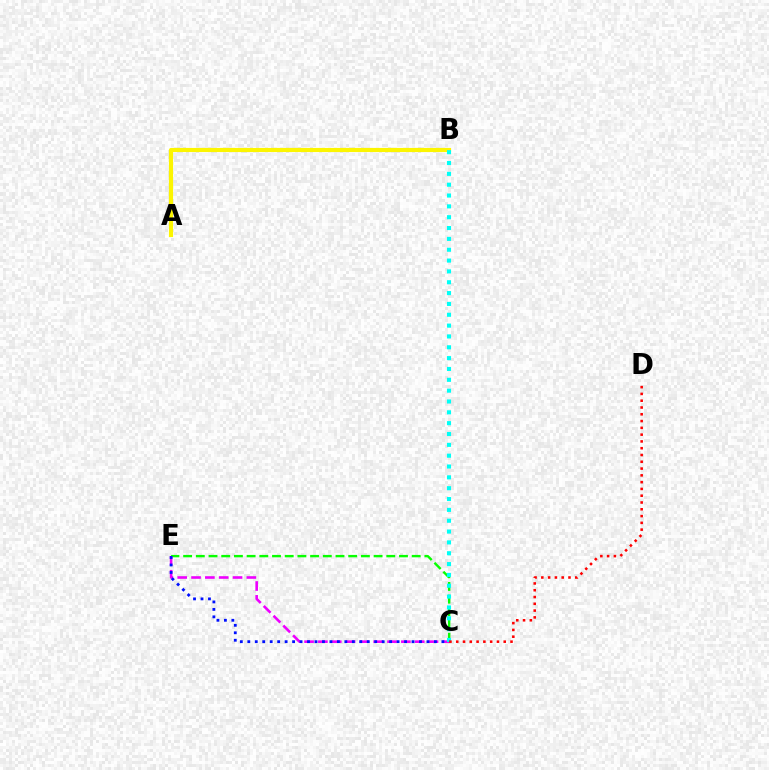{('A', 'B'): [{'color': '#fcf500', 'line_style': 'solid', 'thickness': 3.0}], ('C', 'E'): [{'color': '#08ff00', 'line_style': 'dashed', 'thickness': 1.72}, {'color': '#ee00ff', 'line_style': 'dashed', 'thickness': 1.88}, {'color': '#0010ff', 'line_style': 'dotted', 'thickness': 2.03}], ('B', 'C'): [{'color': '#00fff6', 'line_style': 'dotted', 'thickness': 2.95}], ('C', 'D'): [{'color': '#ff0000', 'line_style': 'dotted', 'thickness': 1.84}]}